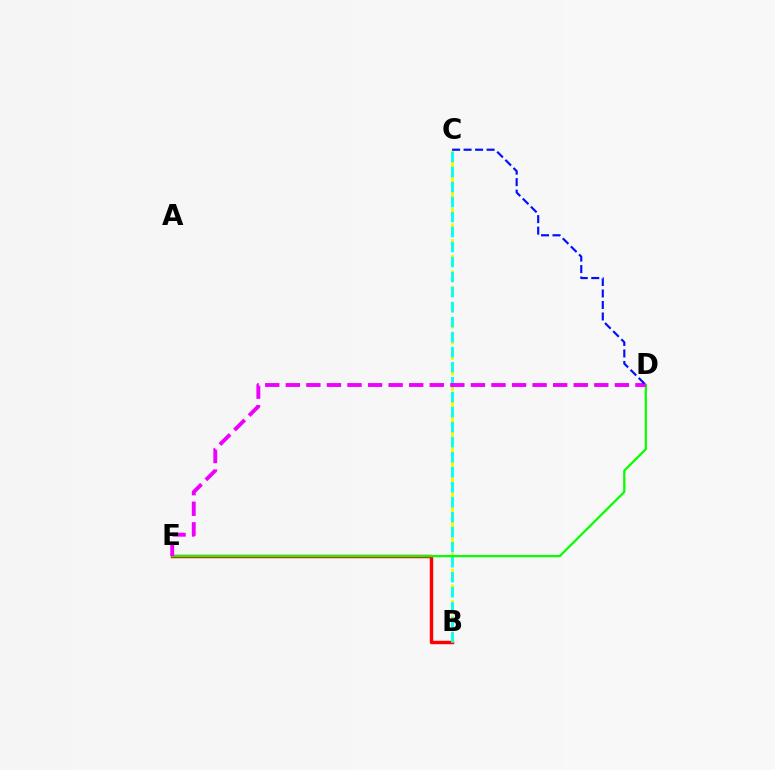{('B', 'E'): [{'color': '#ff0000', 'line_style': 'solid', 'thickness': 2.47}], ('B', 'C'): [{'color': '#fcf500', 'line_style': 'dashed', 'thickness': 2.13}, {'color': '#00fff6', 'line_style': 'dashed', 'thickness': 2.04}], ('D', 'E'): [{'color': '#08ff00', 'line_style': 'solid', 'thickness': 1.63}, {'color': '#ee00ff', 'line_style': 'dashed', 'thickness': 2.79}], ('C', 'D'): [{'color': '#0010ff', 'line_style': 'dashed', 'thickness': 1.56}]}